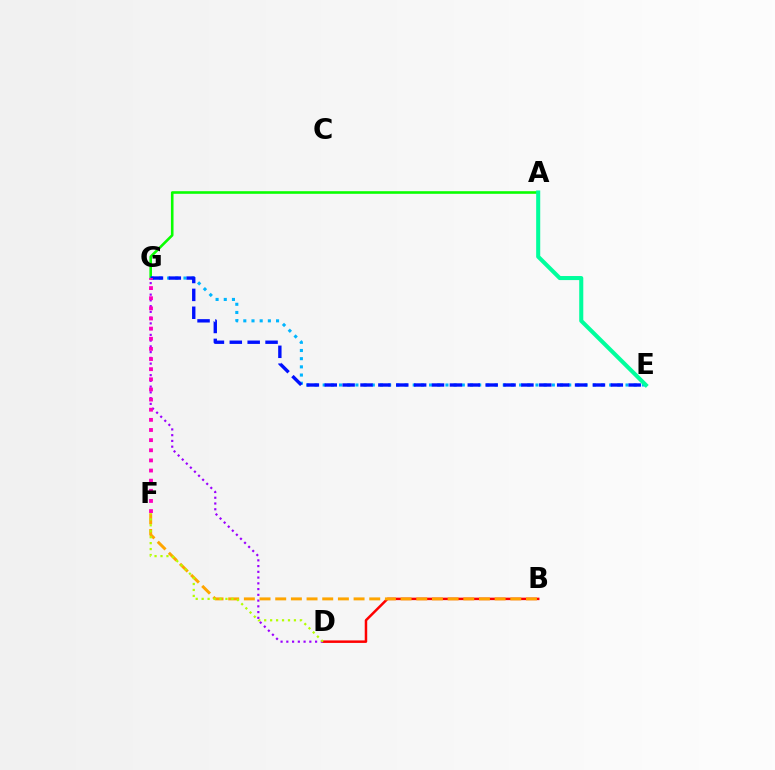{('B', 'D'): [{'color': '#ff0000', 'line_style': 'solid', 'thickness': 1.8}], ('A', 'G'): [{'color': '#08ff00', 'line_style': 'solid', 'thickness': 1.87}], ('D', 'G'): [{'color': '#9b00ff', 'line_style': 'dotted', 'thickness': 1.56}], ('E', 'G'): [{'color': '#00b5ff', 'line_style': 'dotted', 'thickness': 2.22}, {'color': '#0010ff', 'line_style': 'dashed', 'thickness': 2.43}], ('A', 'E'): [{'color': '#00ff9d', 'line_style': 'solid', 'thickness': 2.93}], ('B', 'F'): [{'color': '#ffa500', 'line_style': 'dashed', 'thickness': 2.13}], ('D', 'F'): [{'color': '#b3ff00', 'line_style': 'dotted', 'thickness': 1.62}], ('F', 'G'): [{'color': '#ff00bd', 'line_style': 'dotted', 'thickness': 2.75}]}